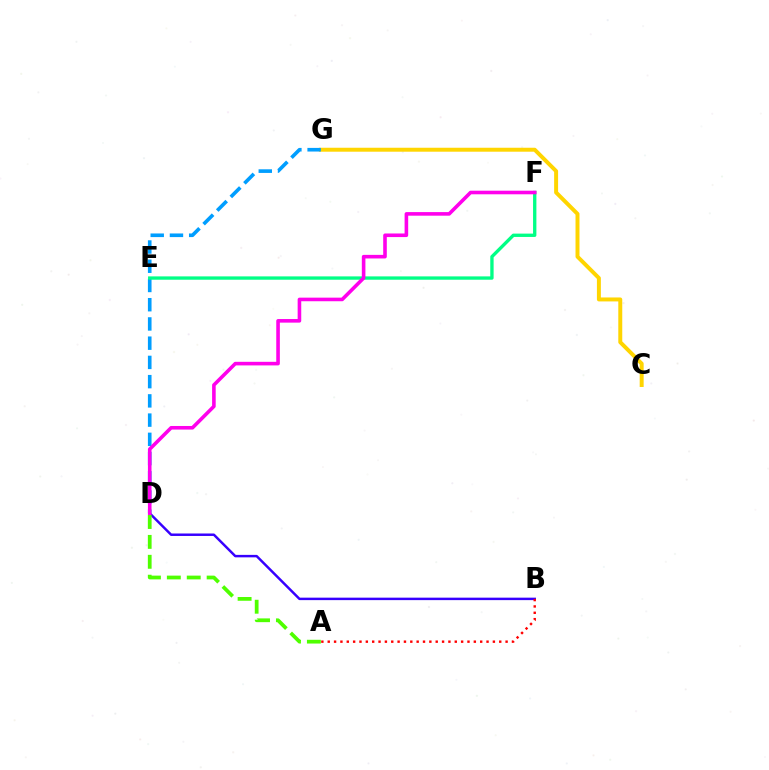{('C', 'G'): [{'color': '#ffd500', 'line_style': 'solid', 'thickness': 2.85}], ('D', 'G'): [{'color': '#009eff', 'line_style': 'dashed', 'thickness': 2.61}], ('B', 'D'): [{'color': '#3700ff', 'line_style': 'solid', 'thickness': 1.78}], ('E', 'F'): [{'color': '#00ff86', 'line_style': 'solid', 'thickness': 2.4}], ('A', 'B'): [{'color': '#ff0000', 'line_style': 'dotted', 'thickness': 1.73}], ('D', 'F'): [{'color': '#ff00ed', 'line_style': 'solid', 'thickness': 2.59}], ('A', 'D'): [{'color': '#4fff00', 'line_style': 'dashed', 'thickness': 2.7}]}